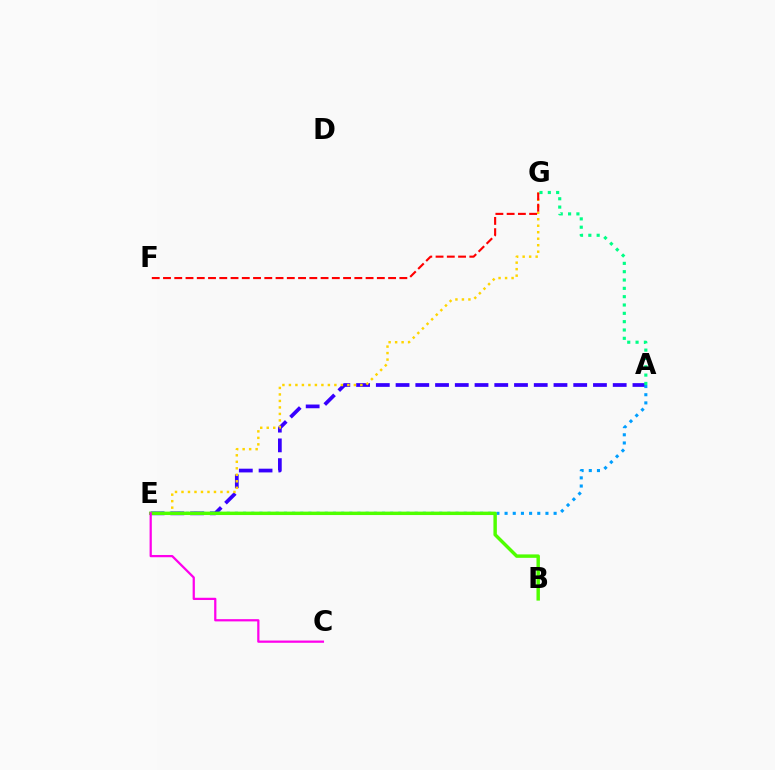{('A', 'E'): [{'color': '#3700ff', 'line_style': 'dashed', 'thickness': 2.68}, {'color': '#009eff', 'line_style': 'dotted', 'thickness': 2.22}], ('E', 'G'): [{'color': '#ffd500', 'line_style': 'dotted', 'thickness': 1.76}], ('A', 'G'): [{'color': '#00ff86', 'line_style': 'dotted', 'thickness': 2.26}], ('B', 'E'): [{'color': '#4fff00', 'line_style': 'solid', 'thickness': 2.47}], ('F', 'G'): [{'color': '#ff0000', 'line_style': 'dashed', 'thickness': 1.53}], ('C', 'E'): [{'color': '#ff00ed', 'line_style': 'solid', 'thickness': 1.61}]}